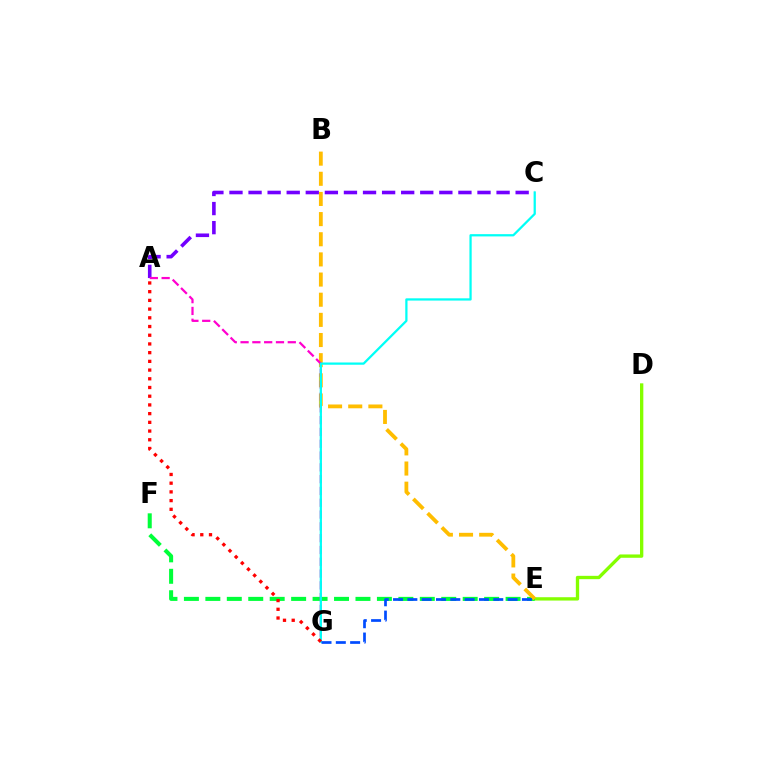{('D', 'E'): [{'color': '#84ff00', 'line_style': 'solid', 'thickness': 2.4}], ('E', 'F'): [{'color': '#00ff39', 'line_style': 'dashed', 'thickness': 2.91}], ('A', 'C'): [{'color': '#7200ff', 'line_style': 'dashed', 'thickness': 2.59}], ('B', 'E'): [{'color': '#ffbd00', 'line_style': 'dashed', 'thickness': 2.74}], ('A', 'G'): [{'color': '#ff00cf', 'line_style': 'dashed', 'thickness': 1.6}, {'color': '#ff0000', 'line_style': 'dotted', 'thickness': 2.37}], ('C', 'G'): [{'color': '#00fff6', 'line_style': 'solid', 'thickness': 1.62}], ('E', 'G'): [{'color': '#004bff', 'line_style': 'dashed', 'thickness': 1.95}]}